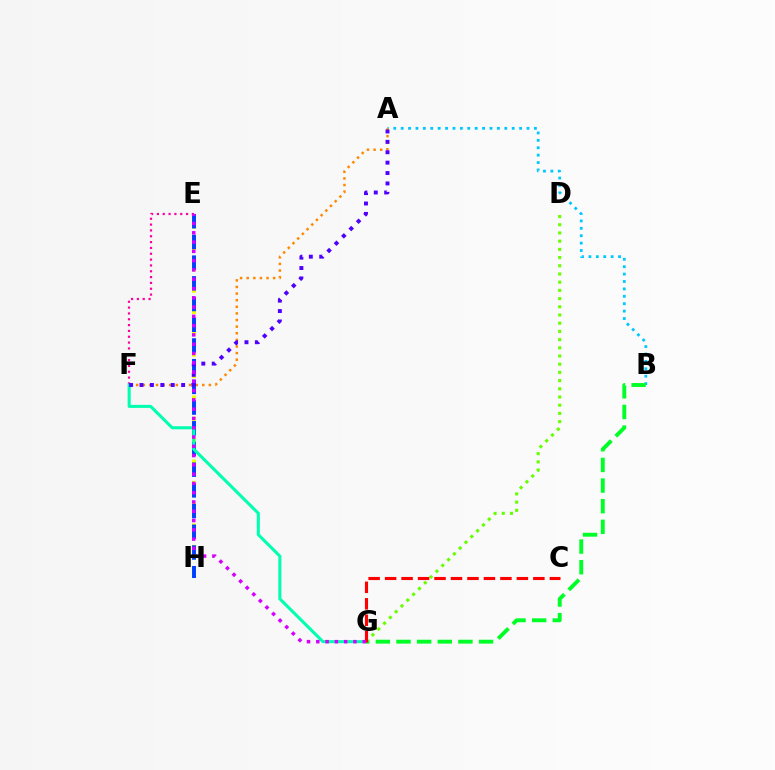{('A', 'B'): [{'color': '#00c7ff', 'line_style': 'dotted', 'thickness': 2.01}], ('E', 'H'): [{'color': '#eeff00', 'line_style': 'dotted', 'thickness': 2.9}, {'color': '#003fff', 'line_style': 'dashed', 'thickness': 2.81}], ('E', 'F'): [{'color': '#ff00a0', 'line_style': 'dotted', 'thickness': 1.58}], ('A', 'F'): [{'color': '#ff8800', 'line_style': 'dotted', 'thickness': 1.8}, {'color': '#4f00ff', 'line_style': 'dotted', 'thickness': 2.82}], ('F', 'G'): [{'color': '#00ffaf', 'line_style': 'solid', 'thickness': 2.2}], ('B', 'G'): [{'color': '#00ff27', 'line_style': 'dashed', 'thickness': 2.8}], ('D', 'G'): [{'color': '#66ff00', 'line_style': 'dotted', 'thickness': 2.23}], ('C', 'G'): [{'color': '#ff0000', 'line_style': 'dashed', 'thickness': 2.24}], ('E', 'G'): [{'color': '#d600ff', 'line_style': 'dotted', 'thickness': 2.52}]}